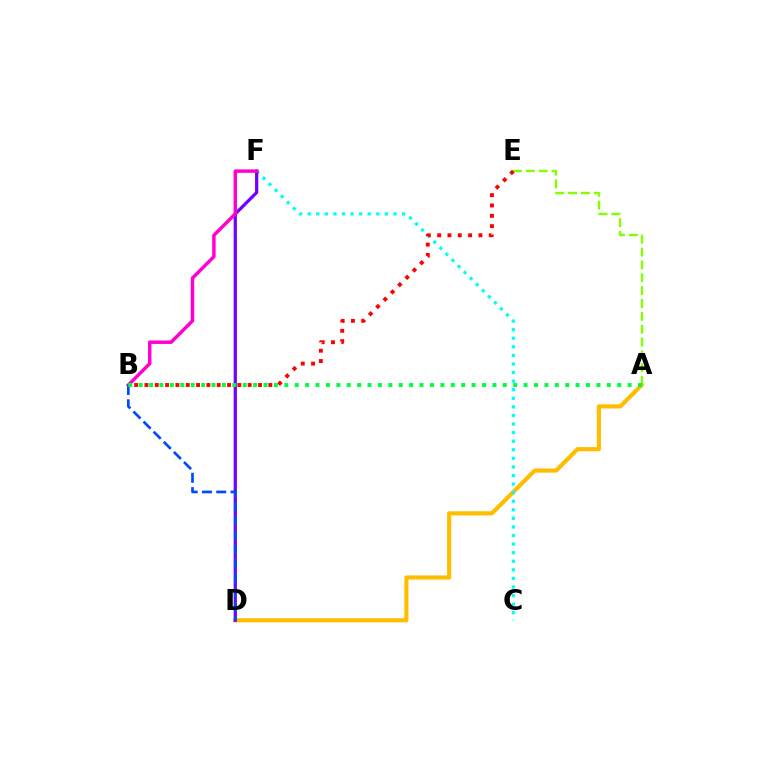{('A', 'D'): [{'color': '#ffbd00', 'line_style': 'solid', 'thickness': 2.98}], ('C', 'F'): [{'color': '#00fff6', 'line_style': 'dotted', 'thickness': 2.33}], ('D', 'F'): [{'color': '#7200ff', 'line_style': 'solid', 'thickness': 2.33}], ('B', 'F'): [{'color': '#ff00cf', 'line_style': 'solid', 'thickness': 2.49}], ('A', 'E'): [{'color': '#84ff00', 'line_style': 'dashed', 'thickness': 1.75}], ('B', 'E'): [{'color': '#ff0000', 'line_style': 'dotted', 'thickness': 2.8}], ('B', 'D'): [{'color': '#004bff', 'line_style': 'dashed', 'thickness': 1.94}], ('A', 'B'): [{'color': '#00ff39', 'line_style': 'dotted', 'thickness': 2.83}]}